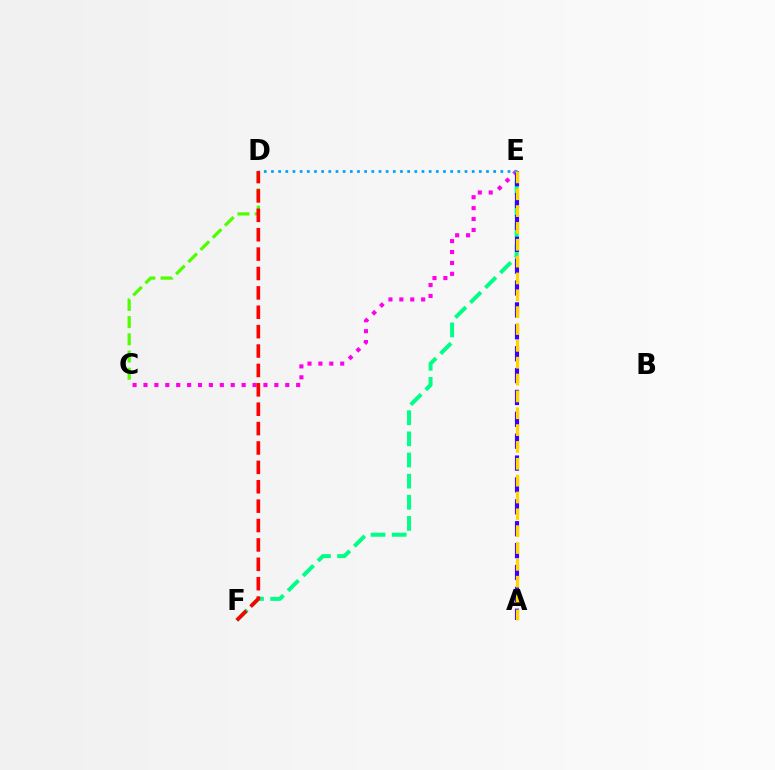{('C', 'E'): [{'color': '#ff00ed', 'line_style': 'dotted', 'thickness': 2.96}], ('E', 'F'): [{'color': '#00ff86', 'line_style': 'dashed', 'thickness': 2.87}], ('C', 'D'): [{'color': '#4fff00', 'line_style': 'dashed', 'thickness': 2.34}], ('A', 'E'): [{'color': '#3700ff', 'line_style': 'dashed', 'thickness': 2.97}, {'color': '#ffd500', 'line_style': 'dashed', 'thickness': 2.29}], ('D', 'E'): [{'color': '#009eff', 'line_style': 'dotted', 'thickness': 1.95}], ('D', 'F'): [{'color': '#ff0000', 'line_style': 'dashed', 'thickness': 2.63}]}